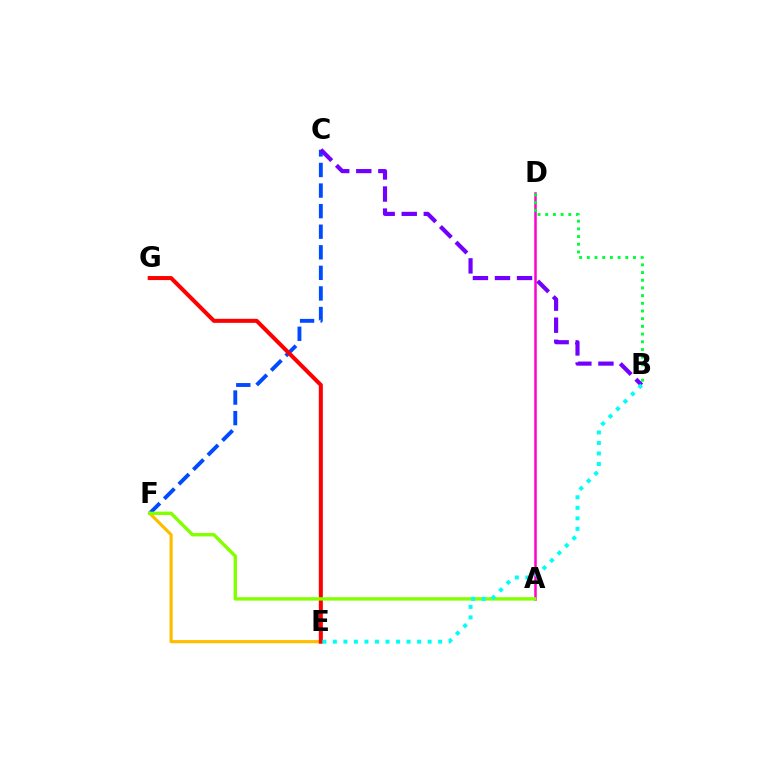{('C', 'F'): [{'color': '#004bff', 'line_style': 'dashed', 'thickness': 2.8}], ('E', 'F'): [{'color': '#ffbd00', 'line_style': 'solid', 'thickness': 2.3}], ('E', 'G'): [{'color': '#ff0000', 'line_style': 'solid', 'thickness': 2.9}], ('A', 'D'): [{'color': '#ff00cf', 'line_style': 'solid', 'thickness': 1.8}], ('A', 'F'): [{'color': '#84ff00', 'line_style': 'solid', 'thickness': 2.46}], ('B', 'D'): [{'color': '#00ff39', 'line_style': 'dotted', 'thickness': 2.09}], ('B', 'C'): [{'color': '#7200ff', 'line_style': 'dashed', 'thickness': 3.0}], ('B', 'E'): [{'color': '#00fff6', 'line_style': 'dotted', 'thickness': 2.86}]}